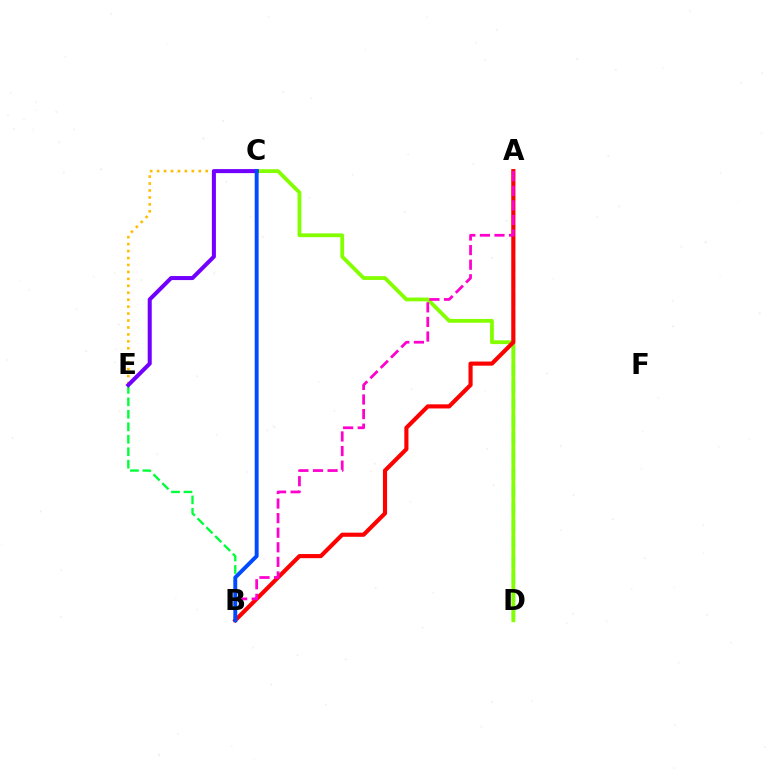{('C', 'E'): [{'color': '#ffbd00', 'line_style': 'dotted', 'thickness': 1.89}, {'color': '#7200ff', 'line_style': 'solid', 'thickness': 2.9}], ('A', 'D'): [{'color': '#00fff6', 'line_style': 'dashed', 'thickness': 2.37}], ('C', 'D'): [{'color': '#84ff00', 'line_style': 'solid', 'thickness': 2.74}], ('A', 'B'): [{'color': '#ff0000', 'line_style': 'solid', 'thickness': 2.97}, {'color': '#ff00cf', 'line_style': 'dashed', 'thickness': 1.98}], ('B', 'E'): [{'color': '#00ff39', 'line_style': 'dashed', 'thickness': 1.69}], ('B', 'C'): [{'color': '#004bff', 'line_style': 'solid', 'thickness': 2.82}]}